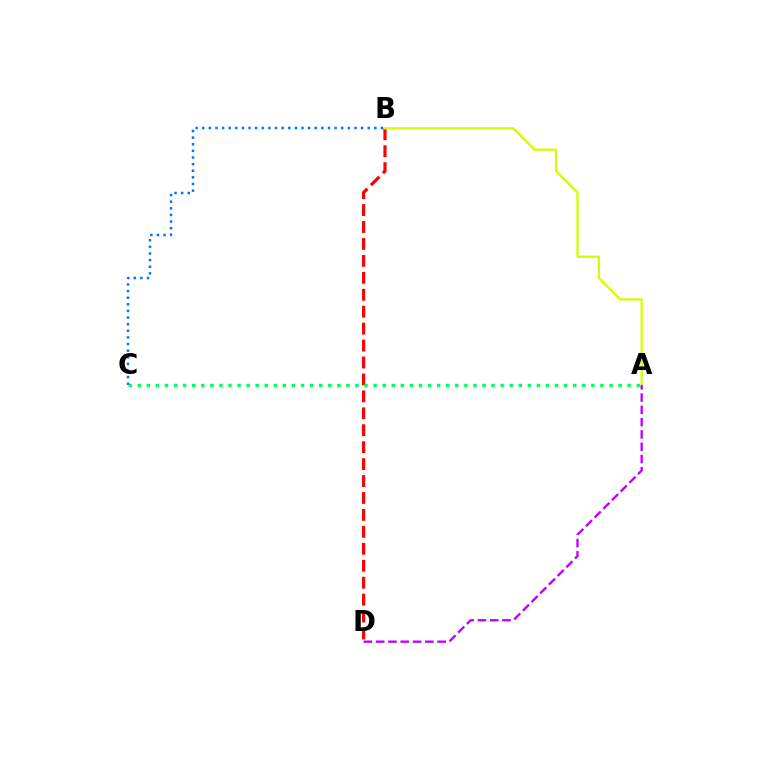{('B', 'D'): [{'color': '#ff0000', 'line_style': 'dashed', 'thickness': 2.3}], ('A', 'C'): [{'color': '#00ff5c', 'line_style': 'dotted', 'thickness': 2.46}], ('A', 'B'): [{'color': '#d1ff00', 'line_style': 'solid', 'thickness': 1.64}], ('B', 'C'): [{'color': '#0074ff', 'line_style': 'dotted', 'thickness': 1.8}], ('A', 'D'): [{'color': '#b900ff', 'line_style': 'dashed', 'thickness': 1.67}]}